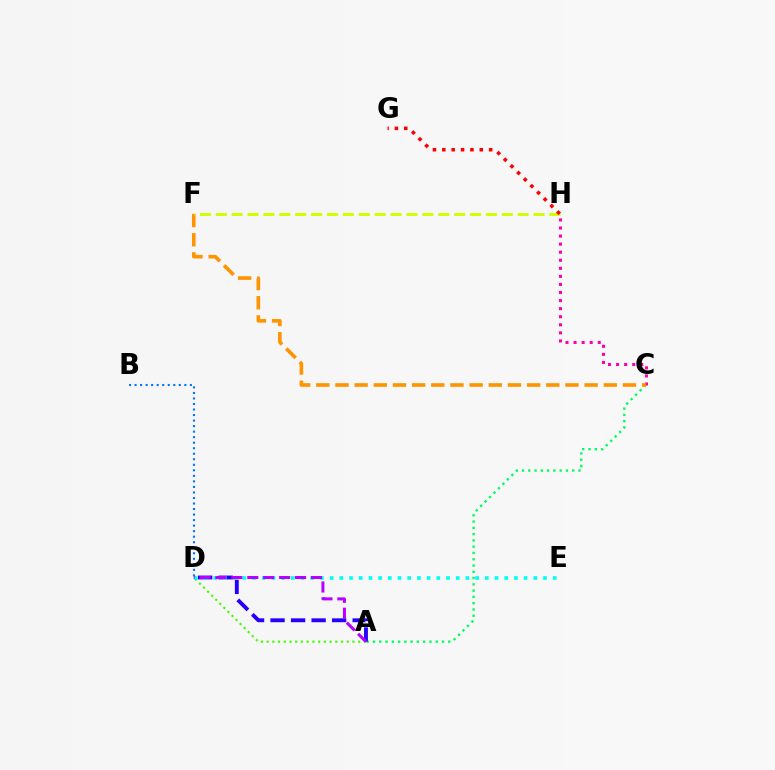{('A', 'C'): [{'color': '#00ff5c', 'line_style': 'dotted', 'thickness': 1.71}], ('A', 'D'): [{'color': '#3dff00', 'line_style': 'dotted', 'thickness': 1.55}, {'color': '#2500ff', 'line_style': 'dashed', 'thickness': 2.79}, {'color': '#b900ff', 'line_style': 'dashed', 'thickness': 2.16}], ('C', 'H'): [{'color': '#ff00ac', 'line_style': 'dotted', 'thickness': 2.19}], ('C', 'F'): [{'color': '#ff9400', 'line_style': 'dashed', 'thickness': 2.6}], ('F', 'H'): [{'color': '#d1ff00', 'line_style': 'dashed', 'thickness': 2.16}], ('D', 'E'): [{'color': '#00fff6', 'line_style': 'dotted', 'thickness': 2.64}], ('B', 'D'): [{'color': '#0074ff', 'line_style': 'dotted', 'thickness': 1.5}], ('G', 'H'): [{'color': '#ff0000', 'line_style': 'dotted', 'thickness': 2.55}]}